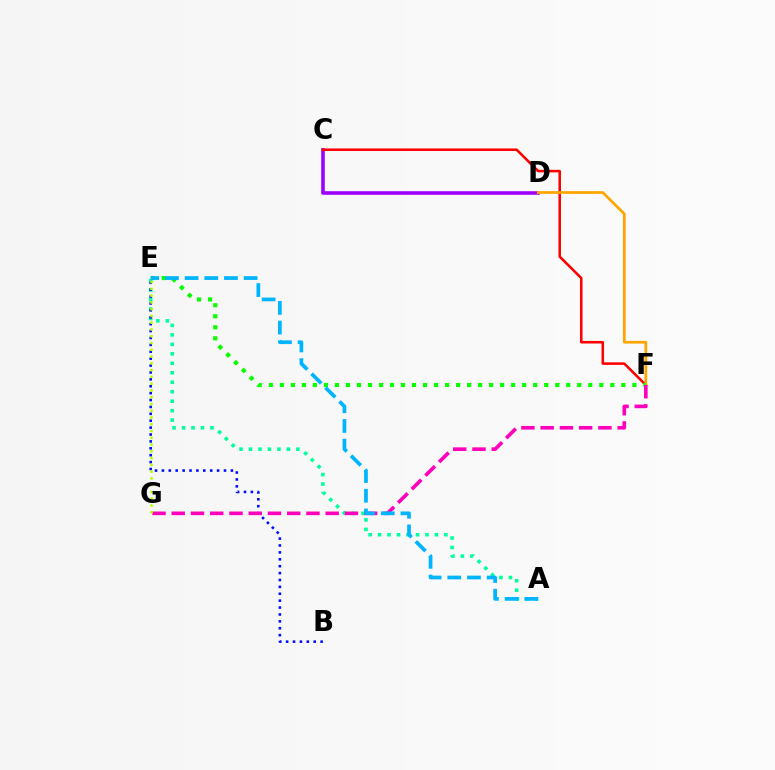{('C', 'D'): [{'color': '#9b00ff', 'line_style': 'solid', 'thickness': 2.58}], ('C', 'F'): [{'color': '#ff0000', 'line_style': 'solid', 'thickness': 1.84}], ('D', 'F'): [{'color': '#ffa500', 'line_style': 'solid', 'thickness': 1.97}], ('A', 'E'): [{'color': '#00ff9d', 'line_style': 'dotted', 'thickness': 2.57}, {'color': '#00b5ff', 'line_style': 'dashed', 'thickness': 2.67}], ('B', 'E'): [{'color': '#0010ff', 'line_style': 'dotted', 'thickness': 1.87}], ('E', 'F'): [{'color': '#08ff00', 'line_style': 'dotted', 'thickness': 2.99}], ('F', 'G'): [{'color': '#ff00bd', 'line_style': 'dashed', 'thickness': 2.61}], ('E', 'G'): [{'color': '#b3ff00', 'line_style': 'dotted', 'thickness': 1.84}]}